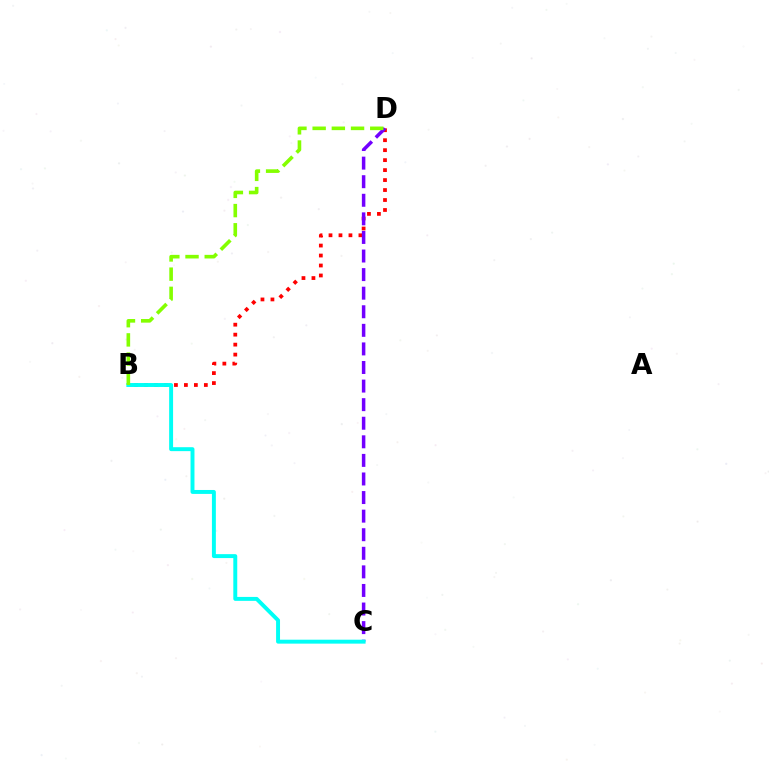{('B', 'D'): [{'color': '#ff0000', 'line_style': 'dotted', 'thickness': 2.71}, {'color': '#84ff00', 'line_style': 'dashed', 'thickness': 2.61}], ('C', 'D'): [{'color': '#7200ff', 'line_style': 'dashed', 'thickness': 2.52}], ('B', 'C'): [{'color': '#00fff6', 'line_style': 'solid', 'thickness': 2.83}]}